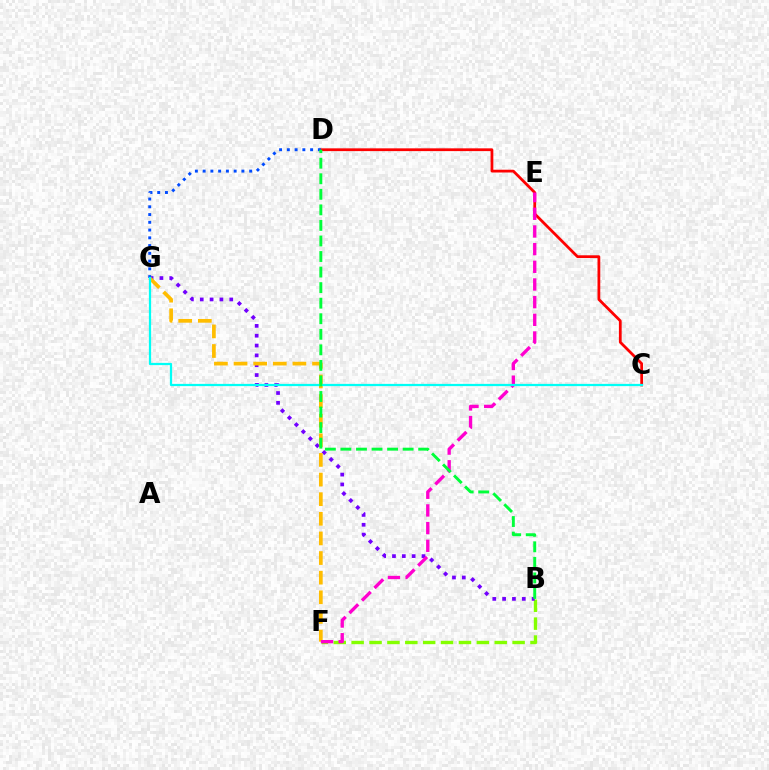{('B', 'F'): [{'color': '#84ff00', 'line_style': 'dashed', 'thickness': 2.43}], ('B', 'G'): [{'color': '#7200ff', 'line_style': 'dotted', 'thickness': 2.67}], ('C', 'D'): [{'color': '#ff0000', 'line_style': 'solid', 'thickness': 1.99}], ('F', 'G'): [{'color': '#ffbd00', 'line_style': 'dashed', 'thickness': 2.67}], ('D', 'G'): [{'color': '#004bff', 'line_style': 'dotted', 'thickness': 2.11}], ('E', 'F'): [{'color': '#ff00cf', 'line_style': 'dashed', 'thickness': 2.4}], ('C', 'G'): [{'color': '#00fff6', 'line_style': 'solid', 'thickness': 1.62}], ('B', 'D'): [{'color': '#00ff39', 'line_style': 'dashed', 'thickness': 2.11}]}